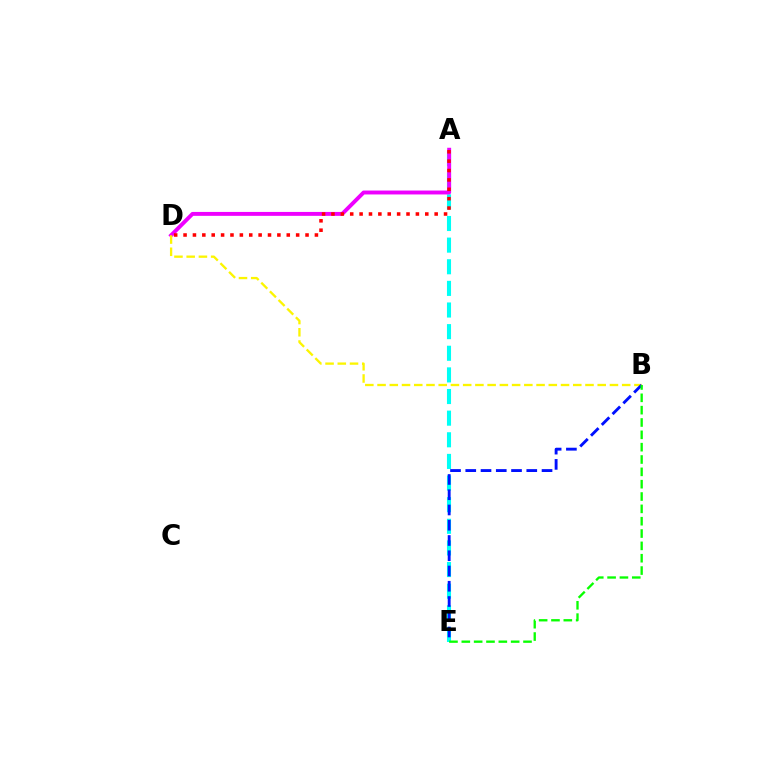{('A', 'E'): [{'color': '#00fff6', 'line_style': 'dashed', 'thickness': 2.94}], ('A', 'D'): [{'color': '#ee00ff', 'line_style': 'solid', 'thickness': 2.82}, {'color': '#ff0000', 'line_style': 'dotted', 'thickness': 2.55}], ('B', 'D'): [{'color': '#fcf500', 'line_style': 'dashed', 'thickness': 1.66}], ('B', 'E'): [{'color': '#0010ff', 'line_style': 'dashed', 'thickness': 2.07}, {'color': '#08ff00', 'line_style': 'dashed', 'thickness': 1.68}]}